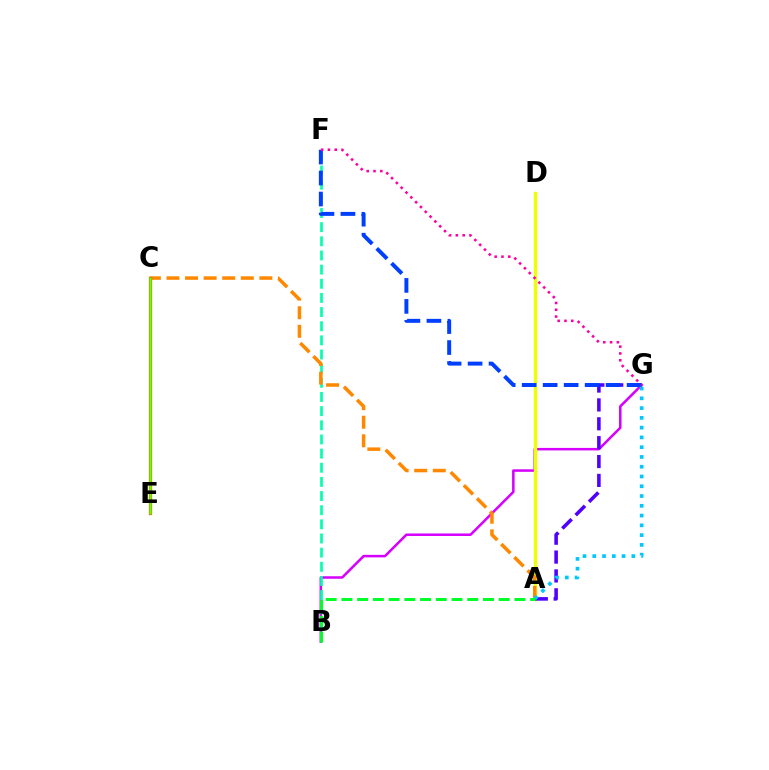{('B', 'G'): [{'color': '#d600ff', 'line_style': 'solid', 'thickness': 1.81}], ('B', 'F'): [{'color': '#00ffaf', 'line_style': 'dashed', 'thickness': 1.92}], ('A', 'D'): [{'color': '#eeff00', 'line_style': 'solid', 'thickness': 2.43}], ('A', 'C'): [{'color': '#ff8800', 'line_style': 'dashed', 'thickness': 2.52}], ('C', 'E'): [{'color': '#ff0000', 'line_style': 'solid', 'thickness': 2.31}, {'color': '#66ff00', 'line_style': 'solid', 'thickness': 1.84}], ('A', 'G'): [{'color': '#4f00ff', 'line_style': 'dashed', 'thickness': 2.56}, {'color': '#00c7ff', 'line_style': 'dotted', 'thickness': 2.65}], ('F', 'G'): [{'color': '#003fff', 'line_style': 'dashed', 'thickness': 2.85}, {'color': '#ff00a0', 'line_style': 'dotted', 'thickness': 1.85}], ('A', 'B'): [{'color': '#00ff27', 'line_style': 'dashed', 'thickness': 2.14}]}